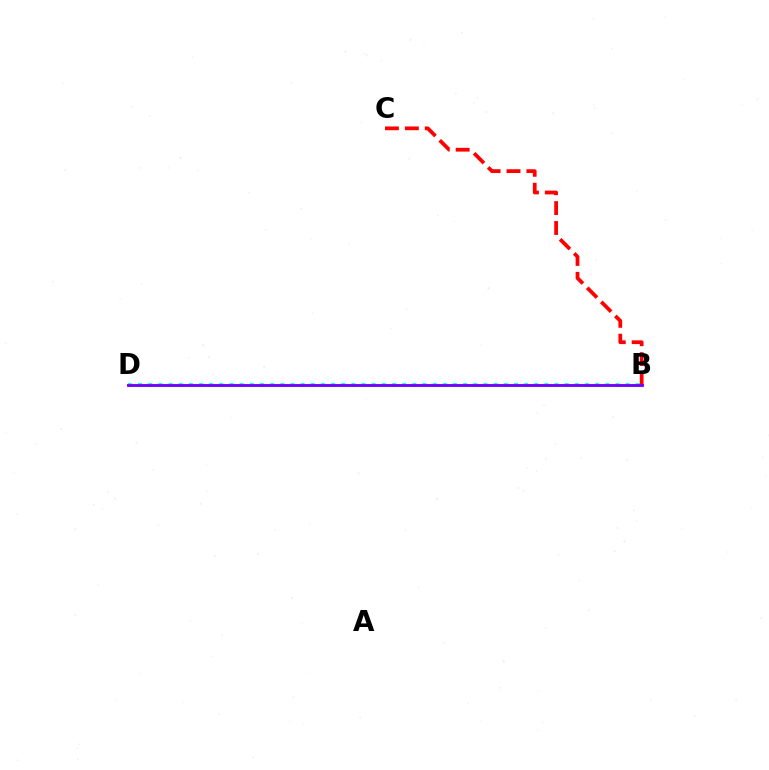{('B', 'D'): [{'color': '#00fff6', 'line_style': 'dotted', 'thickness': 2.76}, {'color': '#84ff00', 'line_style': 'solid', 'thickness': 1.57}, {'color': '#7200ff', 'line_style': 'solid', 'thickness': 2.05}], ('B', 'C'): [{'color': '#ff0000', 'line_style': 'dashed', 'thickness': 2.7}]}